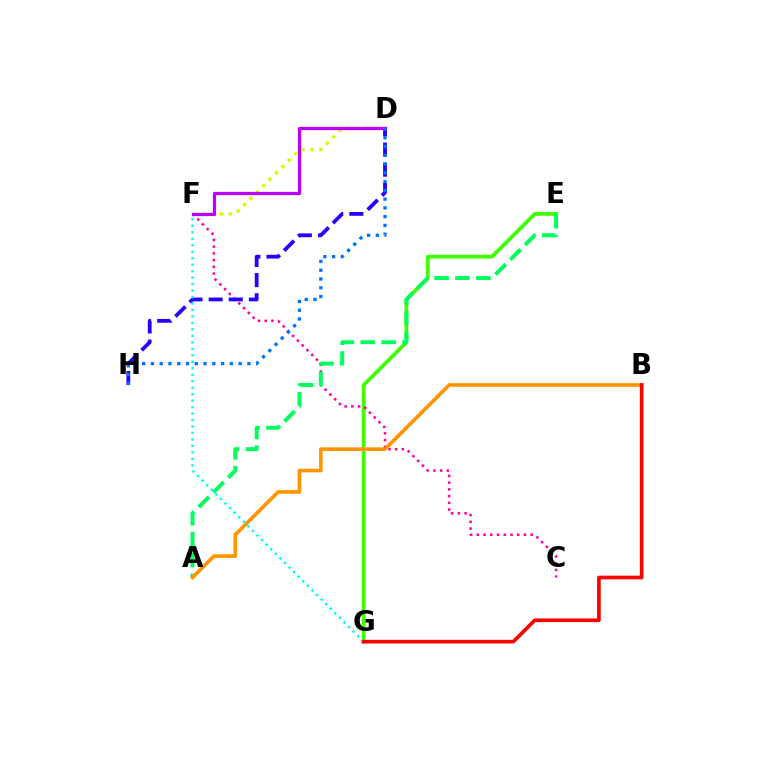{('E', 'G'): [{'color': '#3dff00', 'line_style': 'solid', 'thickness': 2.69}], ('C', 'F'): [{'color': '#ff00ac', 'line_style': 'dotted', 'thickness': 1.83}], ('A', 'E'): [{'color': '#00ff5c', 'line_style': 'dashed', 'thickness': 2.84}], ('D', 'H'): [{'color': '#2500ff', 'line_style': 'dashed', 'thickness': 2.73}, {'color': '#0074ff', 'line_style': 'dotted', 'thickness': 2.38}], ('A', 'B'): [{'color': '#ff9400', 'line_style': 'solid', 'thickness': 2.61}], ('F', 'G'): [{'color': '#00fff6', 'line_style': 'dotted', 'thickness': 1.76}], ('D', 'F'): [{'color': '#d1ff00', 'line_style': 'dotted', 'thickness': 2.45}, {'color': '#b900ff', 'line_style': 'solid', 'thickness': 2.34}], ('B', 'G'): [{'color': '#ff0000', 'line_style': 'solid', 'thickness': 2.63}]}